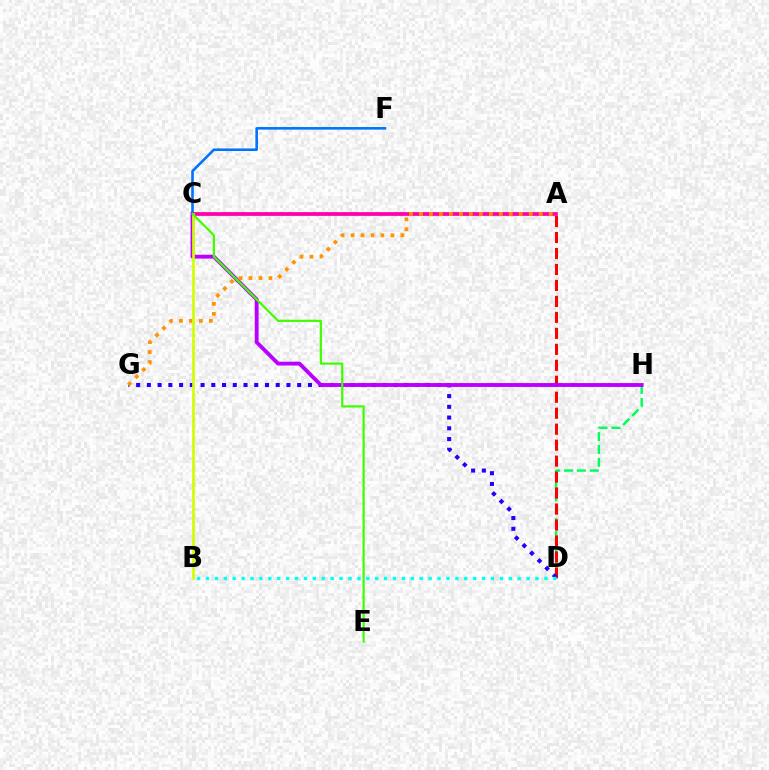{('D', 'H'): [{'color': '#00ff5c', 'line_style': 'dashed', 'thickness': 1.75}], ('A', 'C'): [{'color': '#ff00ac', 'line_style': 'solid', 'thickness': 2.7}], ('A', 'D'): [{'color': '#ff0000', 'line_style': 'dashed', 'thickness': 2.17}], ('C', 'F'): [{'color': '#0074ff', 'line_style': 'solid', 'thickness': 1.87}], ('D', 'G'): [{'color': '#2500ff', 'line_style': 'dotted', 'thickness': 2.92}], ('C', 'H'): [{'color': '#b900ff', 'line_style': 'solid', 'thickness': 2.78}], ('A', 'G'): [{'color': '#ff9400', 'line_style': 'dotted', 'thickness': 2.71}], ('B', 'C'): [{'color': '#d1ff00', 'line_style': 'solid', 'thickness': 1.94}], ('B', 'D'): [{'color': '#00fff6', 'line_style': 'dotted', 'thickness': 2.42}], ('C', 'E'): [{'color': '#3dff00', 'line_style': 'solid', 'thickness': 1.59}]}